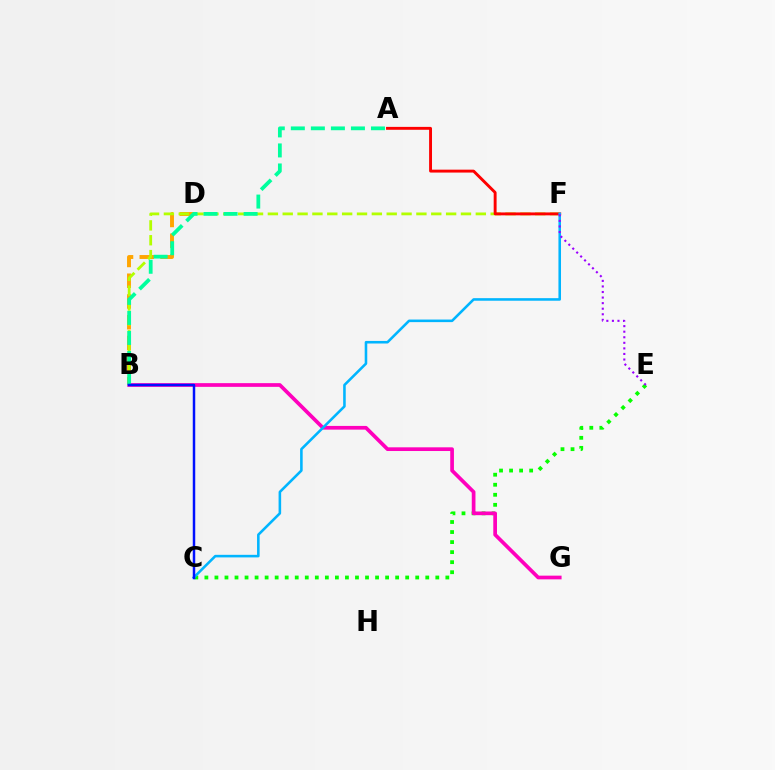{('C', 'E'): [{'color': '#08ff00', 'line_style': 'dotted', 'thickness': 2.73}], ('B', 'D'): [{'color': '#ffa500', 'line_style': 'dashed', 'thickness': 2.82}], ('B', 'F'): [{'color': '#b3ff00', 'line_style': 'dashed', 'thickness': 2.02}], ('B', 'G'): [{'color': '#ff00bd', 'line_style': 'solid', 'thickness': 2.66}], ('A', 'F'): [{'color': '#ff0000', 'line_style': 'solid', 'thickness': 2.09}], ('C', 'F'): [{'color': '#00b5ff', 'line_style': 'solid', 'thickness': 1.85}], ('A', 'B'): [{'color': '#00ff9d', 'line_style': 'dashed', 'thickness': 2.72}], ('E', 'F'): [{'color': '#9b00ff', 'line_style': 'dotted', 'thickness': 1.51}], ('B', 'C'): [{'color': '#0010ff', 'line_style': 'solid', 'thickness': 1.78}]}